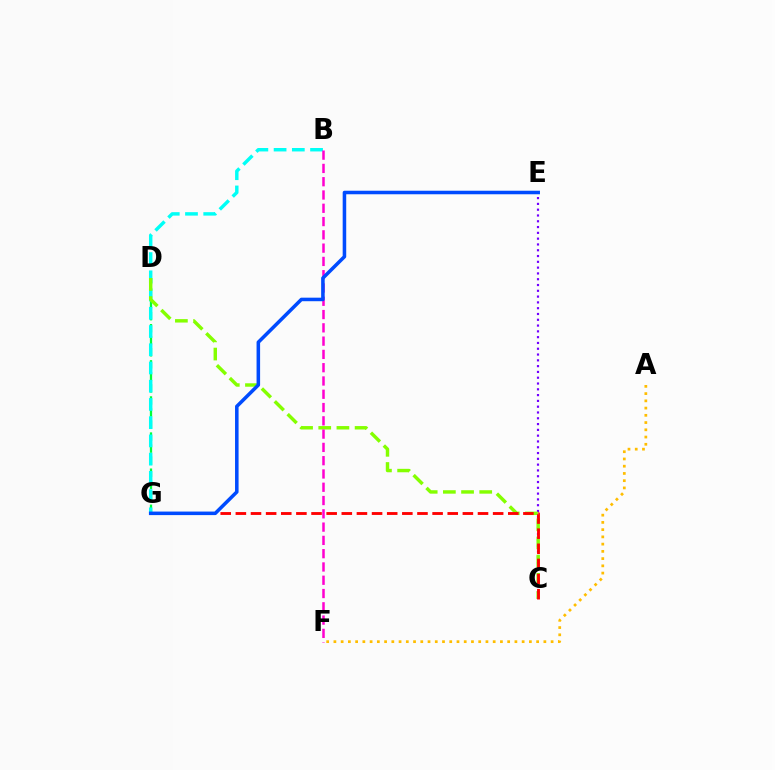{('C', 'E'): [{'color': '#7200ff', 'line_style': 'dotted', 'thickness': 1.57}], ('D', 'G'): [{'color': '#00ff39', 'line_style': 'dashed', 'thickness': 1.64}], ('B', 'G'): [{'color': '#00fff6', 'line_style': 'dashed', 'thickness': 2.48}], ('C', 'D'): [{'color': '#84ff00', 'line_style': 'dashed', 'thickness': 2.47}], ('A', 'F'): [{'color': '#ffbd00', 'line_style': 'dotted', 'thickness': 1.97}], ('B', 'F'): [{'color': '#ff00cf', 'line_style': 'dashed', 'thickness': 1.8}], ('C', 'G'): [{'color': '#ff0000', 'line_style': 'dashed', 'thickness': 2.06}], ('E', 'G'): [{'color': '#004bff', 'line_style': 'solid', 'thickness': 2.55}]}